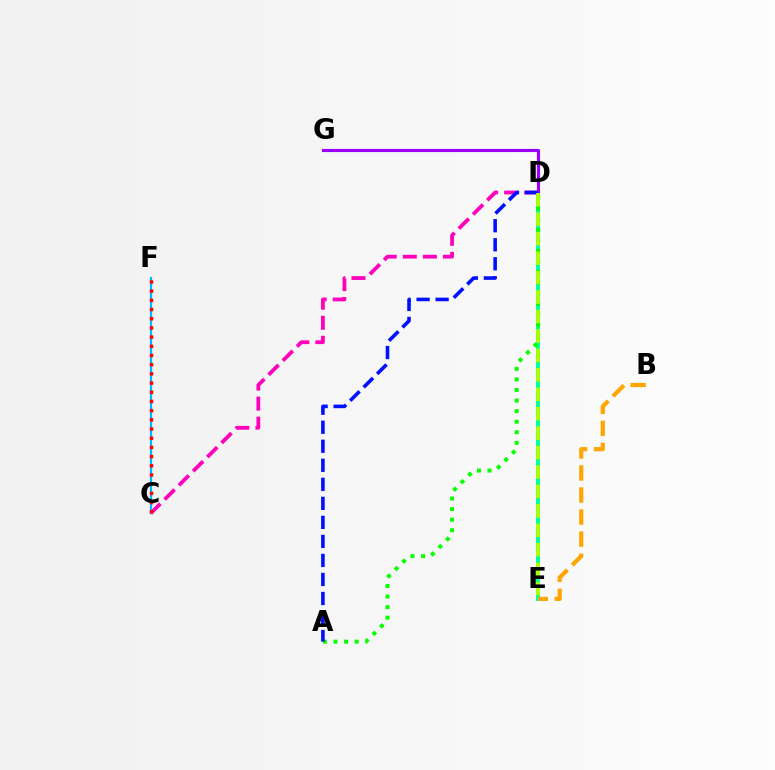{('D', 'E'): [{'color': '#00ff9d', 'line_style': 'solid', 'thickness': 2.9}, {'color': '#b3ff00', 'line_style': 'dashed', 'thickness': 2.64}], ('A', 'D'): [{'color': '#08ff00', 'line_style': 'dotted', 'thickness': 2.87}, {'color': '#0010ff', 'line_style': 'dashed', 'thickness': 2.58}], ('C', 'D'): [{'color': '#ff00bd', 'line_style': 'dashed', 'thickness': 2.72}], ('D', 'G'): [{'color': '#9b00ff', 'line_style': 'solid', 'thickness': 2.25}], ('C', 'F'): [{'color': '#00b5ff', 'line_style': 'solid', 'thickness': 1.57}, {'color': '#ff0000', 'line_style': 'dotted', 'thickness': 2.5}], ('B', 'E'): [{'color': '#ffa500', 'line_style': 'dashed', 'thickness': 3.0}]}